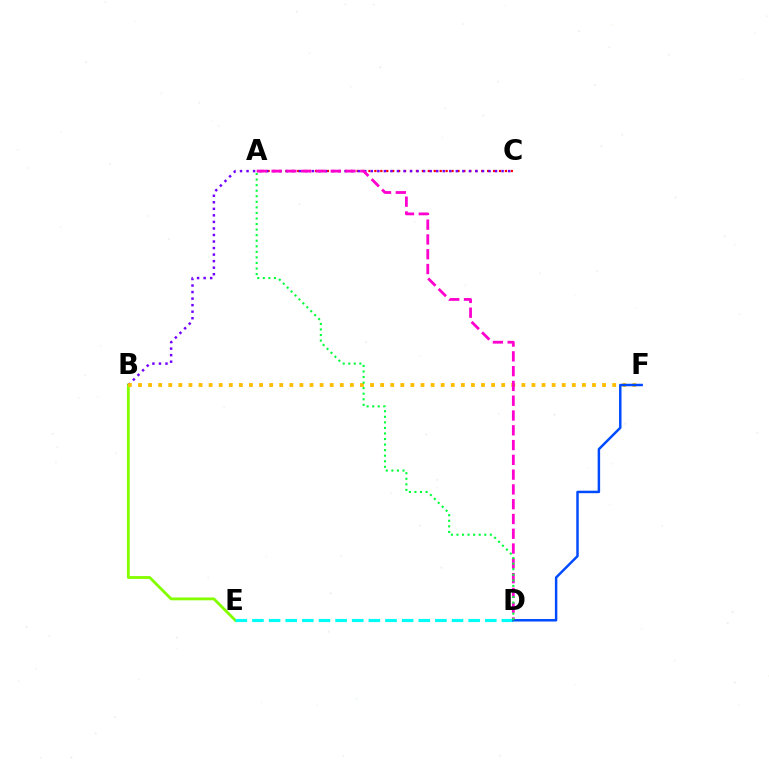{('B', 'E'): [{'color': '#84ff00', 'line_style': 'solid', 'thickness': 2.04}], ('D', 'E'): [{'color': '#00fff6', 'line_style': 'dashed', 'thickness': 2.26}], ('A', 'C'): [{'color': '#ff0000', 'line_style': 'dotted', 'thickness': 1.61}], ('B', 'C'): [{'color': '#7200ff', 'line_style': 'dotted', 'thickness': 1.78}], ('B', 'F'): [{'color': '#ffbd00', 'line_style': 'dotted', 'thickness': 2.74}], ('A', 'D'): [{'color': '#ff00cf', 'line_style': 'dashed', 'thickness': 2.01}, {'color': '#00ff39', 'line_style': 'dotted', 'thickness': 1.51}], ('D', 'F'): [{'color': '#004bff', 'line_style': 'solid', 'thickness': 1.78}]}